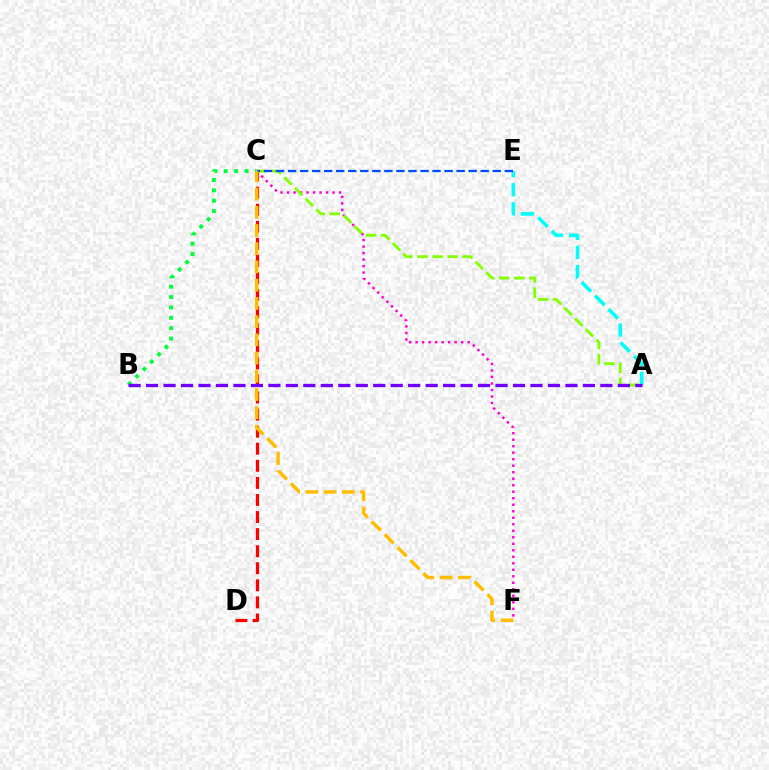{('B', 'C'): [{'color': '#00ff39', 'line_style': 'dotted', 'thickness': 2.82}], ('A', 'E'): [{'color': '#00fff6', 'line_style': 'dashed', 'thickness': 2.59}], ('C', 'D'): [{'color': '#ff0000', 'line_style': 'dashed', 'thickness': 2.32}], ('C', 'F'): [{'color': '#ff00cf', 'line_style': 'dotted', 'thickness': 1.77}, {'color': '#ffbd00', 'line_style': 'dashed', 'thickness': 2.48}], ('A', 'C'): [{'color': '#84ff00', 'line_style': 'dashed', 'thickness': 2.05}], ('C', 'E'): [{'color': '#004bff', 'line_style': 'dashed', 'thickness': 1.64}], ('A', 'B'): [{'color': '#7200ff', 'line_style': 'dashed', 'thickness': 2.37}]}